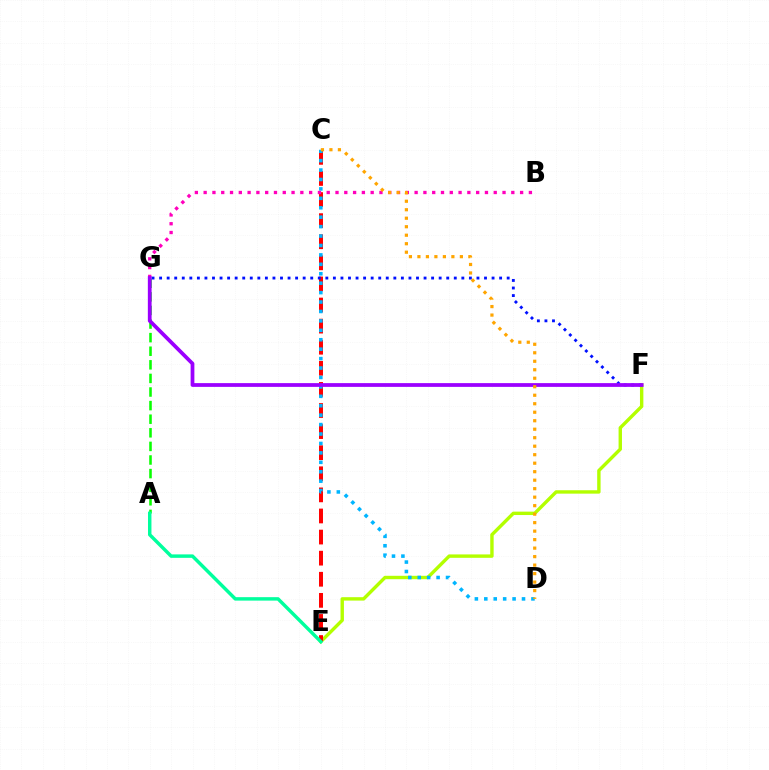{('E', 'F'): [{'color': '#b3ff00', 'line_style': 'solid', 'thickness': 2.45}], ('C', 'E'): [{'color': '#ff0000', 'line_style': 'dashed', 'thickness': 2.87}], ('A', 'G'): [{'color': '#08ff00', 'line_style': 'dashed', 'thickness': 1.85}], ('C', 'D'): [{'color': '#00b5ff', 'line_style': 'dotted', 'thickness': 2.56}, {'color': '#ffa500', 'line_style': 'dotted', 'thickness': 2.31}], ('B', 'G'): [{'color': '#ff00bd', 'line_style': 'dotted', 'thickness': 2.39}], ('F', 'G'): [{'color': '#0010ff', 'line_style': 'dotted', 'thickness': 2.05}, {'color': '#9b00ff', 'line_style': 'solid', 'thickness': 2.7}], ('A', 'E'): [{'color': '#00ff9d', 'line_style': 'solid', 'thickness': 2.48}]}